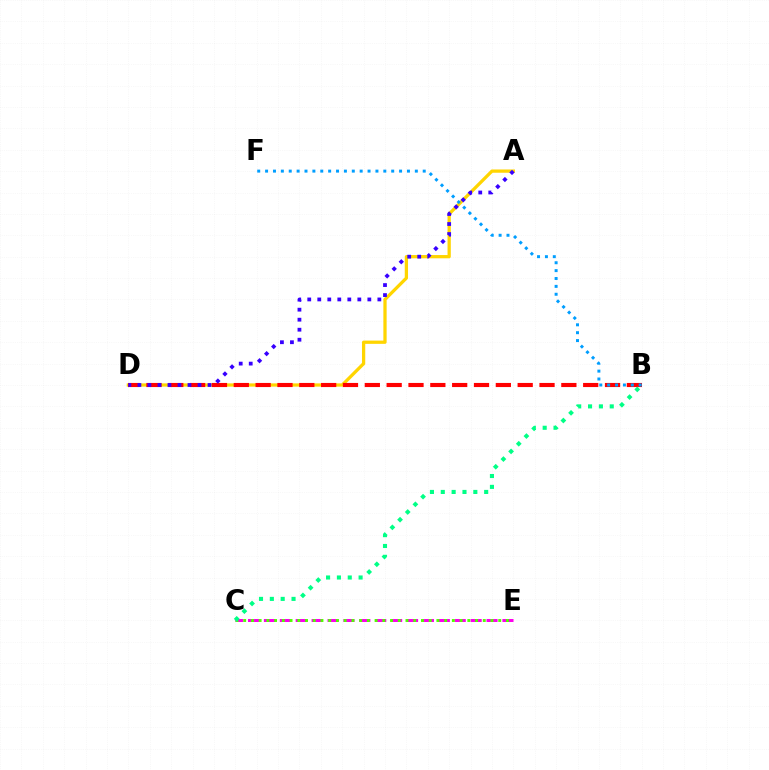{('A', 'D'): [{'color': '#ffd500', 'line_style': 'solid', 'thickness': 2.35}, {'color': '#3700ff', 'line_style': 'dotted', 'thickness': 2.72}], ('C', 'E'): [{'color': '#ff00ed', 'line_style': 'dashed', 'thickness': 2.16}, {'color': '#4fff00', 'line_style': 'dotted', 'thickness': 2.1}], ('B', 'D'): [{'color': '#ff0000', 'line_style': 'dashed', 'thickness': 2.97}], ('B', 'F'): [{'color': '#009eff', 'line_style': 'dotted', 'thickness': 2.14}], ('B', 'C'): [{'color': '#00ff86', 'line_style': 'dotted', 'thickness': 2.95}]}